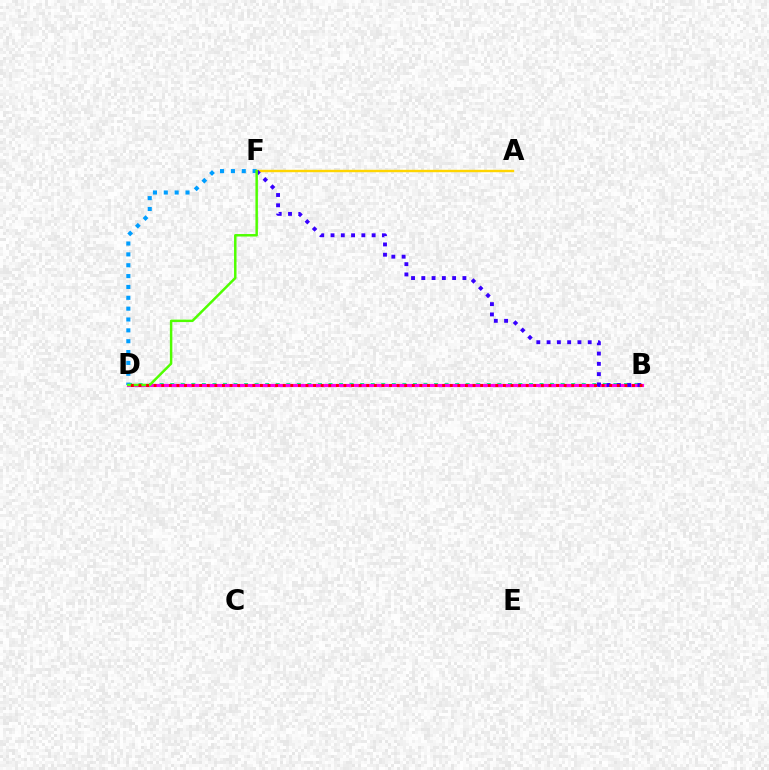{('B', 'D'): [{'color': '#00ff86', 'line_style': 'dotted', 'thickness': 2.87}, {'color': '#ff00ed', 'line_style': 'solid', 'thickness': 2.3}, {'color': '#ff0000', 'line_style': 'dotted', 'thickness': 2.06}], ('A', 'F'): [{'color': '#ffd500', 'line_style': 'solid', 'thickness': 1.74}], ('B', 'F'): [{'color': '#3700ff', 'line_style': 'dotted', 'thickness': 2.79}], ('D', 'F'): [{'color': '#009eff', 'line_style': 'dotted', 'thickness': 2.95}, {'color': '#4fff00', 'line_style': 'solid', 'thickness': 1.78}]}